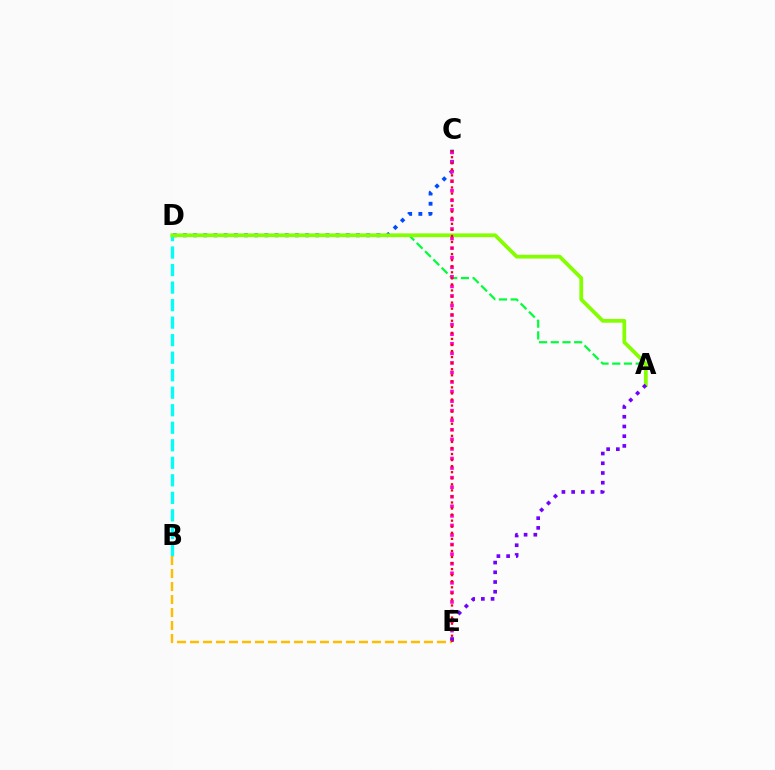{('C', 'D'): [{'color': '#004bff', 'line_style': 'dotted', 'thickness': 2.76}], ('A', 'D'): [{'color': '#00ff39', 'line_style': 'dashed', 'thickness': 1.59}, {'color': '#84ff00', 'line_style': 'solid', 'thickness': 2.7}], ('B', 'D'): [{'color': '#00fff6', 'line_style': 'dashed', 'thickness': 2.38}], ('C', 'E'): [{'color': '#ff00cf', 'line_style': 'dotted', 'thickness': 2.6}, {'color': '#ff0000', 'line_style': 'dotted', 'thickness': 1.65}], ('A', 'E'): [{'color': '#7200ff', 'line_style': 'dotted', 'thickness': 2.64}], ('B', 'E'): [{'color': '#ffbd00', 'line_style': 'dashed', 'thickness': 1.77}]}